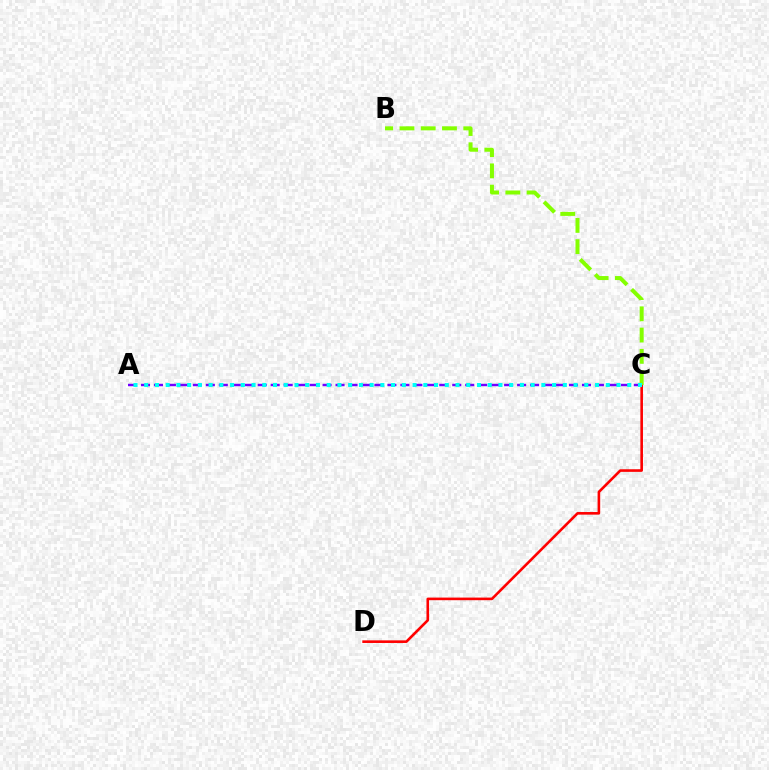{('A', 'C'): [{'color': '#7200ff', 'line_style': 'dashed', 'thickness': 1.76}, {'color': '#00fff6', 'line_style': 'dotted', 'thickness': 2.92}], ('C', 'D'): [{'color': '#ff0000', 'line_style': 'solid', 'thickness': 1.88}], ('B', 'C'): [{'color': '#84ff00', 'line_style': 'dashed', 'thickness': 2.89}]}